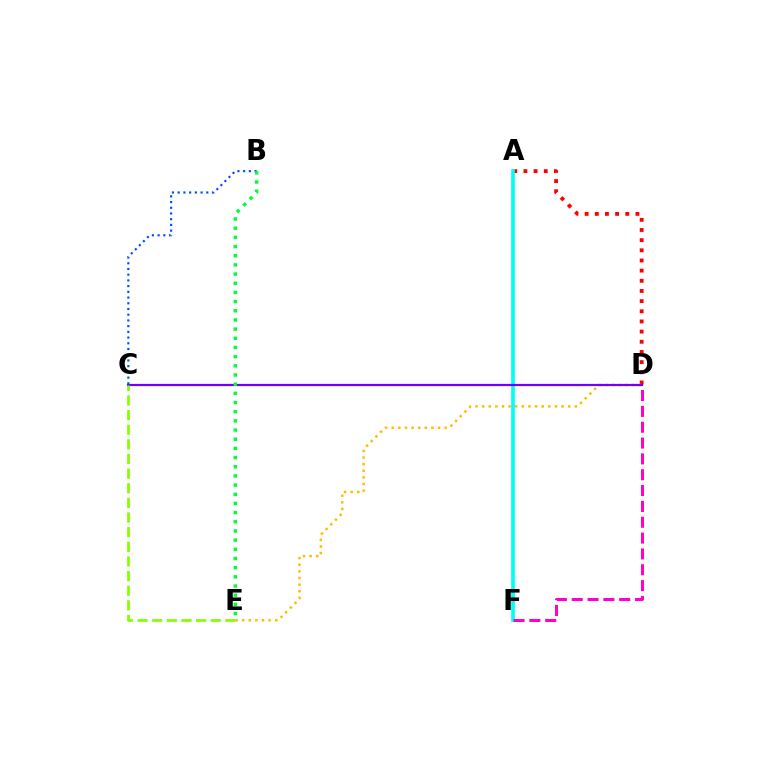{('A', 'D'): [{'color': '#ff0000', 'line_style': 'dotted', 'thickness': 2.76}], ('A', 'F'): [{'color': '#00fff6', 'line_style': 'solid', 'thickness': 2.66}], ('D', 'F'): [{'color': '#ff00cf', 'line_style': 'dashed', 'thickness': 2.15}], ('D', 'E'): [{'color': '#ffbd00', 'line_style': 'dotted', 'thickness': 1.8}], ('C', 'D'): [{'color': '#7200ff', 'line_style': 'solid', 'thickness': 1.59}], ('C', 'E'): [{'color': '#84ff00', 'line_style': 'dashed', 'thickness': 1.99}], ('B', 'C'): [{'color': '#004bff', 'line_style': 'dotted', 'thickness': 1.55}], ('B', 'E'): [{'color': '#00ff39', 'line_style': 'dotted', 'thickness': 2.49}]}